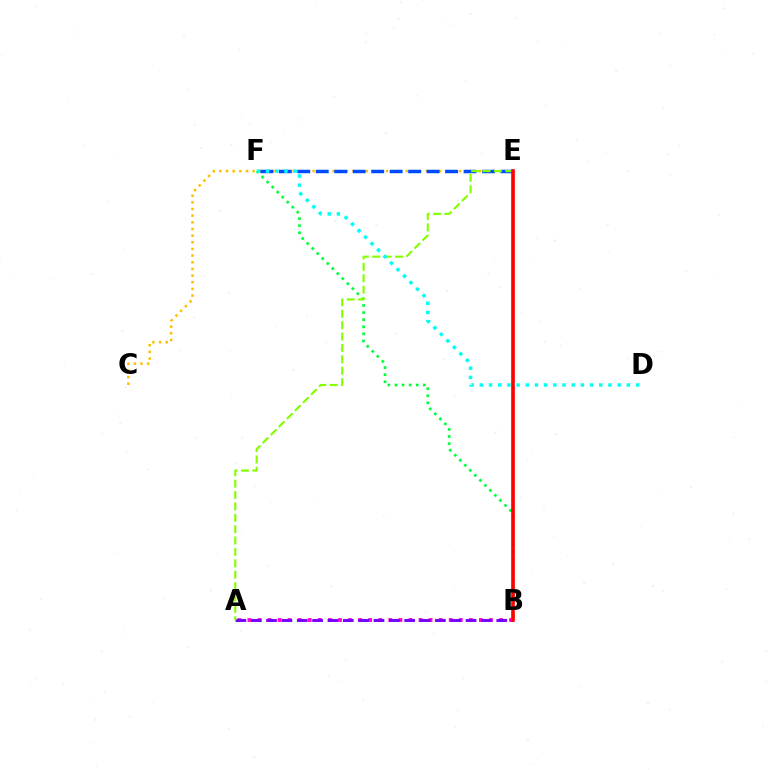{('B', 'F'): [{'color': '#00ff39', 'line_style': 'dotted', 'thickness': 1.93}], ('A', 'B'): [{'color': '#ff00cf', 'line_style': 'dotted', 'thickness': 2.73}, {'color': '#7200ff', 'line_style': 'dashed', 'thickness': 2.08}], ('C', 'E'): [{'color': '#ffbd00', 'line_style': 'dotted', 'thickness': 1.81}], ('E', 'F'): [{'color': '#004bff', 'line_style': 'dashed', 'thickness': 2.51}], ('A', 'E'): [{'color': '#84ff00', 'line_style': 'dashed', 'thickness': 1.55}], ('B', 'E'): [{'color': '#ff0000', 'line_style': 'solid', 'thickness': 2.63}], ('D', 'F'): [{'color': '#00fff6', 'line_style': 'dotted', 'thickness': 2.5}]}